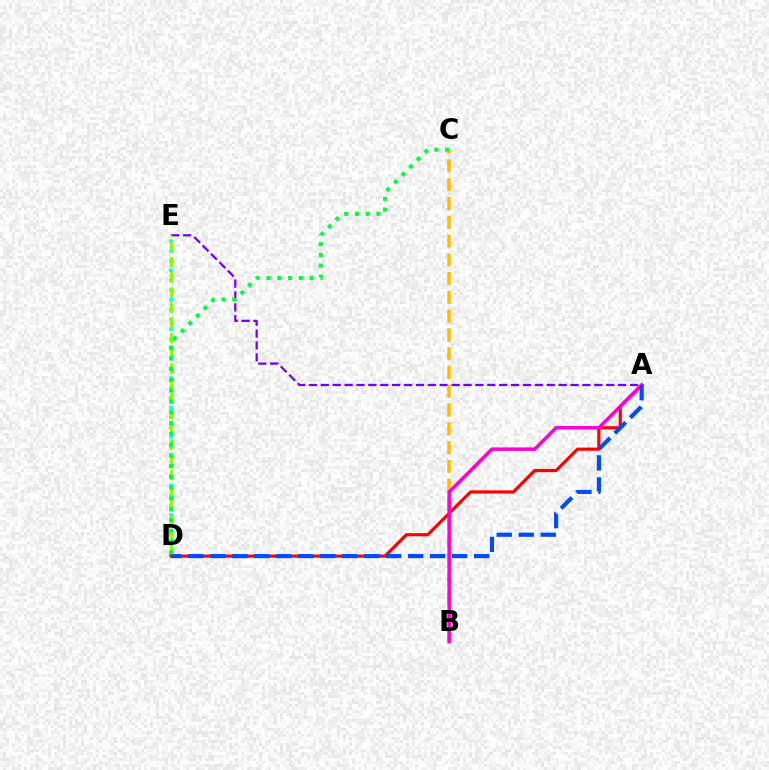{('D', 'E'): [{'color': '#00fff6', 'line_style': 'dotted', 'thickness': 2.66}, {'color': '#84ff00', 'line_style': 'dashed', 'thickness': 2.07}], ('A', 'E'): [{'color': '#7200ff', 'line_style': 'dashed', 'thickness': 1.62}], ('B', 'C'): [{'color': '#ffbd00', 'line_style': 'dashed', 'thickness': 2.55}], ('A', 'D'): [{'color': '#ff0000', 'line_style': 'solid', 'thickness': 2.27}, {'color': '#004bff', 'line_style': 'dashed', 'thickness': 2.99}], ('A', 'B'): [{'color': '#ff00cf', 'line_style': 'solid', 'thickness': 2.5}], ('C', 'D'): [{'color': '#00ff39', 'line_style': 'dotted', 'thickness': 2.93}]}